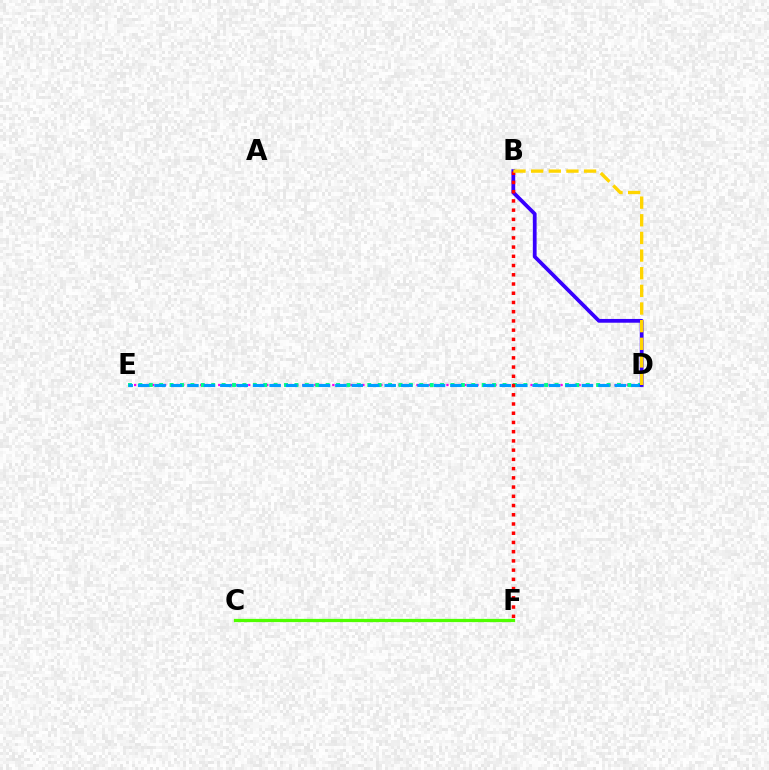{('D', 'E'): [{'color': '#ff00ed', 'line_style': 'dotted', 'thickness': 1.63}, {'color': '#00ff86', 'line_style': 'dotted', 'thickness': 2.83}, {'color': '#009eff', 'line_style': 'dashed', 'thickness': 2.23}], ('B', 'D'): [{'color': '#3700ff', 'line_style': 'solid', 'thickness': 2.71}, {'color': '#ffd500', 'line_style': 'dashed', 'thickness': 2.4}], ('B', 'F'): [{'color': '#ff0000', 'line_style': 'dotted', 'thickness': 2.51}], ('C', 'F'): [{'color': '#4fff00', 'line_style': 'solid', 'thickness': 2.34}]}